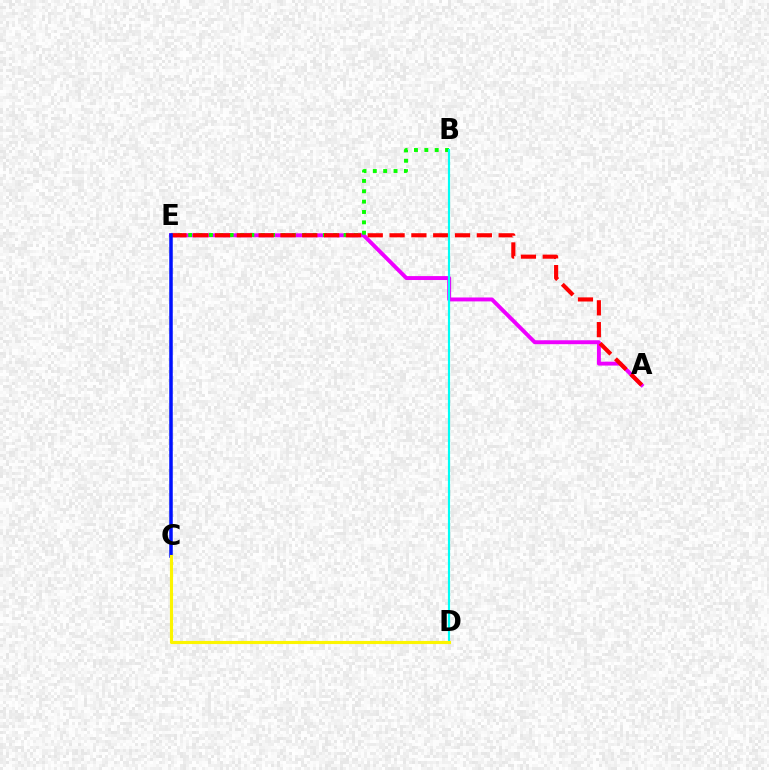{('A', 'E'): [{'color': '#ee00ff', 'line_style': 'solid', 'thickness': 2.82}, {'color': '#ff0000', 'line_style': 'dashed', 'thickness': 2.96}], ('B', 'E'): [{'color': '#08ff00', 'line_style': 'dotted', 'thickness': 2.81}], ('C', 'E'): [{'color': '#0010ff', 'line_style': 'solid', 'thickness': 2.53}], ('B', 'D'): [{'color': '#00fff6', 'line_style': 'solid', 'thickness': 1.56}], ('C', 'D'): [{'color': '#fcf500', 'line_style': 'solid', 'thickness': 2.25}]}